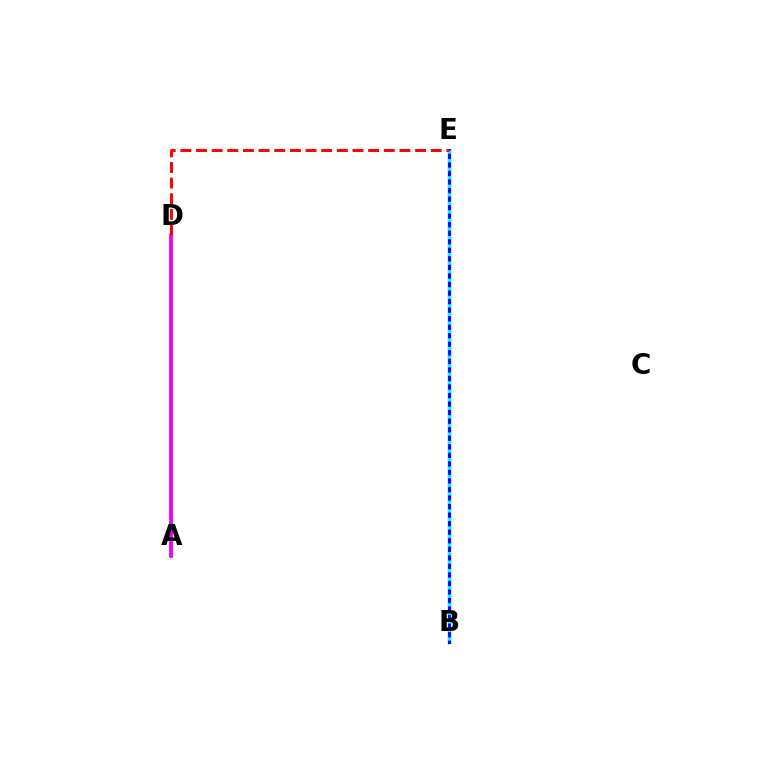{('B', 'E'): [{'color': '#fcf500', 'line_style': 'dotted', 'thickness': 1.91}, {'color': '#08ff00', 'line_style': 'dotted', 'thickness': 2.05}, {'color': '#0010ff', 'line_style': 'solid', 'thickness': 2.32}, {'color': '#00fff6', 'line_style': 'dotted', 'thickness': 2.32}], ('A', 'D'): [{'color': '#ee00ff', 'line_style': 'solid', 'thickness': 2.74}], ('D', 'E'): [{'color': '#ff0000', 'line_style': 'dashed', 'thickness': 2.13}]}